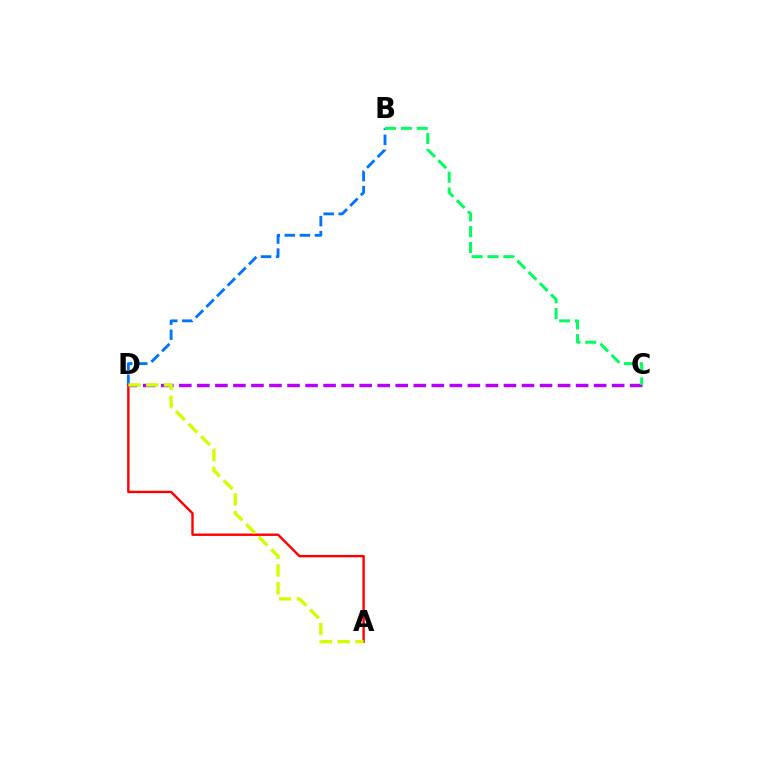{('B', 'D'): [{'color': '#0074ff', 'line_style': 'dashed', 'thickness': 2.04}], ('A', 'D'): [{'color': '#ff0000', 'line_style': 'solid', 'thickness': 1.72}, {'color': '#d1ff00', 'line_style': 'dashed', 'thickness': 2.41}], ('C', 'D'): [{'color': '#b900ff', 'line_style': 'dashed', 'thickness': 2.45}], ('B', 'C'): [{'color': '#00ff5c', 'line_style': 'dashed', 'thickness': 2.15}]}